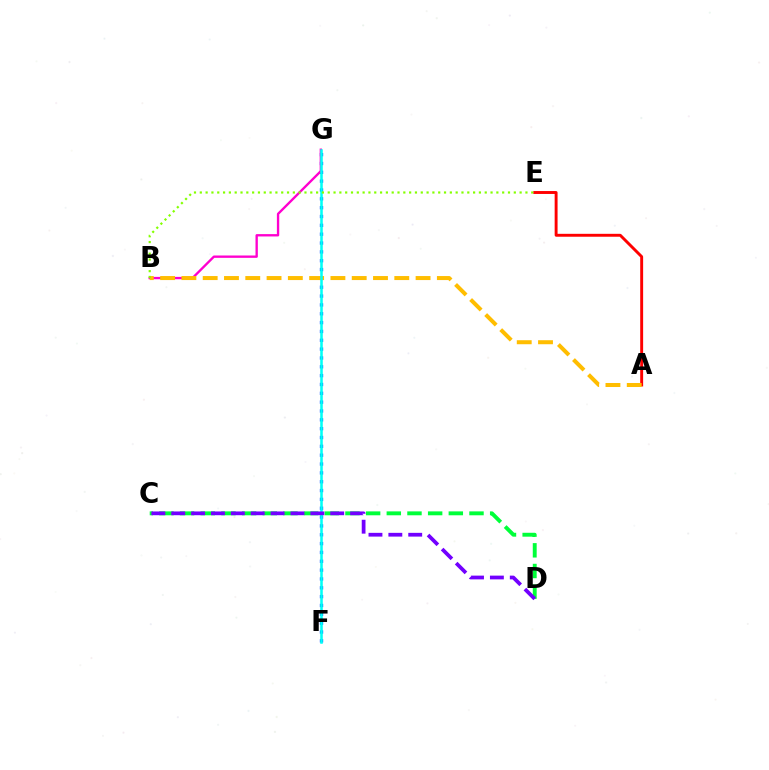{('A', 'E'): [{'color': '#ff0000', 'line_style': 'solid', 'thickness': 2.1}], ('F', 'G'): [{'color': '#004bff', 'line_style': 'dotted', 'thickness': 2.4}, {'color': '#00fff6', 'line_style': 'solid', 'thickness': 1.83}], ('B', 'G'): [{'color': '#ff00cf', 'line_style': 'solid', 'thickness': 1.69}], ('A', 'B'): [{'color': '#ffbd00', 'line_style': 'dashed', 'thickness': 2.89}], ('C', 'D'): [{'color': '#00ff39', 'line_style': 'dashed', 'thickness': 2.81}, {'color': '#7200ff', 'line_style': 'dashed', 'thickness': 2.7}], ('B', 'E'): [{'color': '#84ff00', 'line_style': 'dotted', 'thickness': 1.58}]}